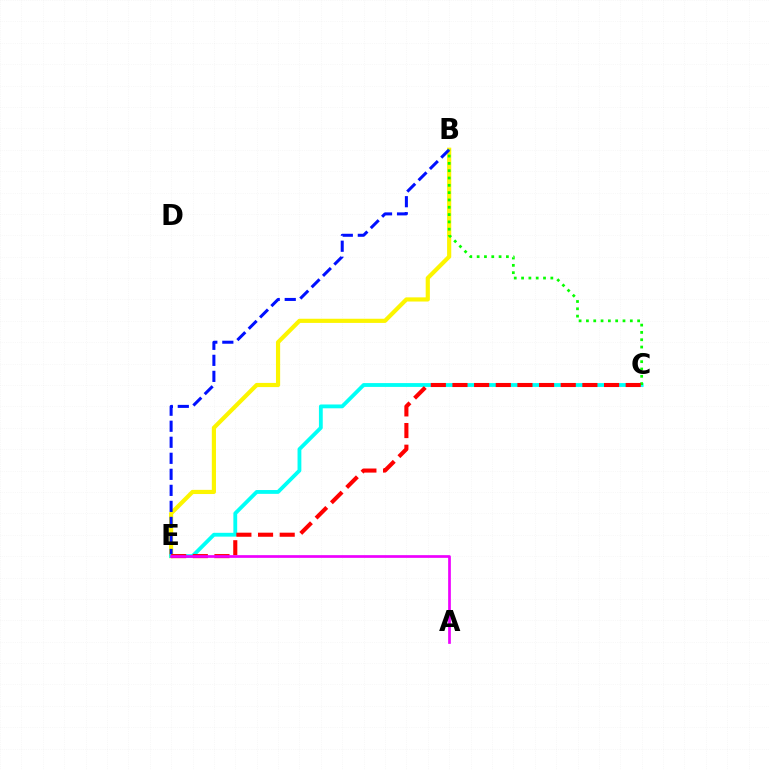{('B', 'E'): [{'color': '#fcf500', 'line_style': 'solid', 'thickness': 3.0}, {'color': '#0010ff', 'line_style': 'dashed', 'thickness': 2.18}], ('C', 'E'): [{'color': '#00fff6', 'line_style': 'solid', 'thickness': 2.75}, {'color': '#ff0000', 'line_style': 'dashed', 'thickness': 2.94}], ('B', 'C'): [{'color': '#08ff00', 'line_style': 'dotted', 'thickness': 1.99}], ('A', 'E'): [{'color': '#ee00ff', 'line_style': 'solid', 'thickness': 1.95}]}